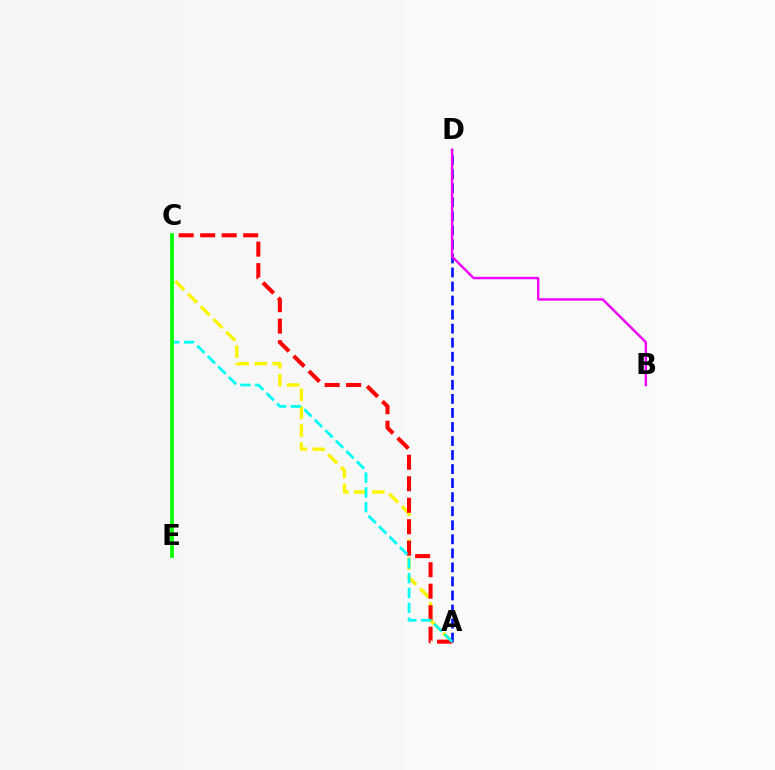{('A', 'C'): [{'color': '#fcf500', 'line_style': 'dashed', 'thickness': 2.44}, {'color': '#ff0000', 'line_style': 'dashed', 'thickness': 2.92}, {'color': '#00fff6', 'line_style': 'dashed', 'thickness': 2.01}], ('A', 'D'): [{'color': '#0010ff', 'line_style': 'dashed', 'thickness': 1.91}], ('B', 'D'): [{'color': '#ee00ff', 'line_style': 'solid', 'thickness': 1.74}], ('C', 'E'): [{'color': '#08ff00', 'line_style': 'solid', 'thickness': 2.66}]}